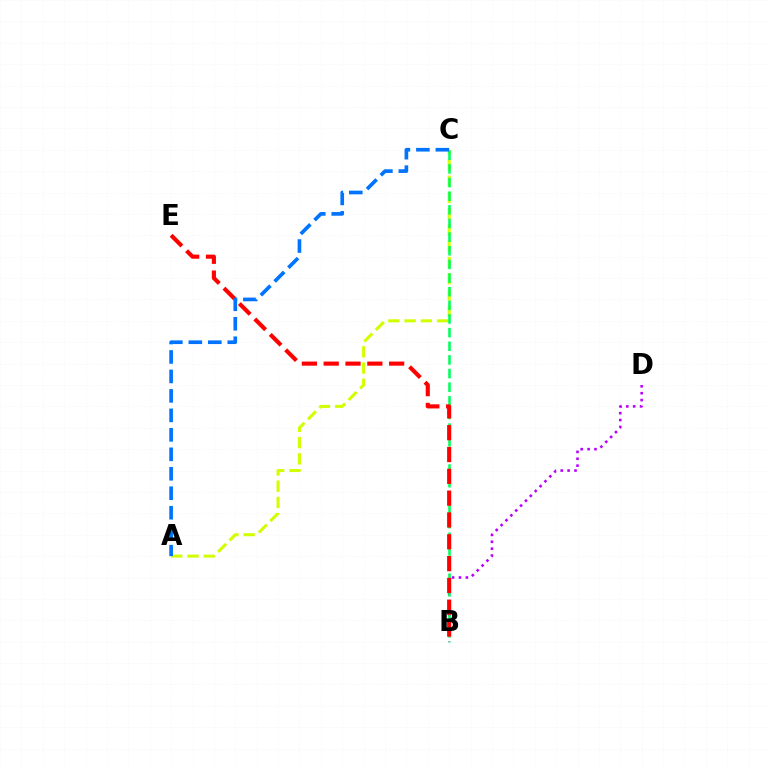{('A', 'C'): [{'color': '#d1ff00', 'line_style': 'dashed', 'thickness': 2.21}, {'color': '#0074ff', 'line_style': 'dashed', 'thickness': 2.65}], ('B', 'D'): [{'color': '#b900ff', 'line_style': 'dotted', 'thickness': 1.87}], ('B', 'C'): [{'color': '#00ff5c', 'line_style': 'dashed', 'thickness': 1.85}], ('B', 'E'): [{'color': '#ff0000', 'line_style': 'dashed', 'thickness': 2.96}]}